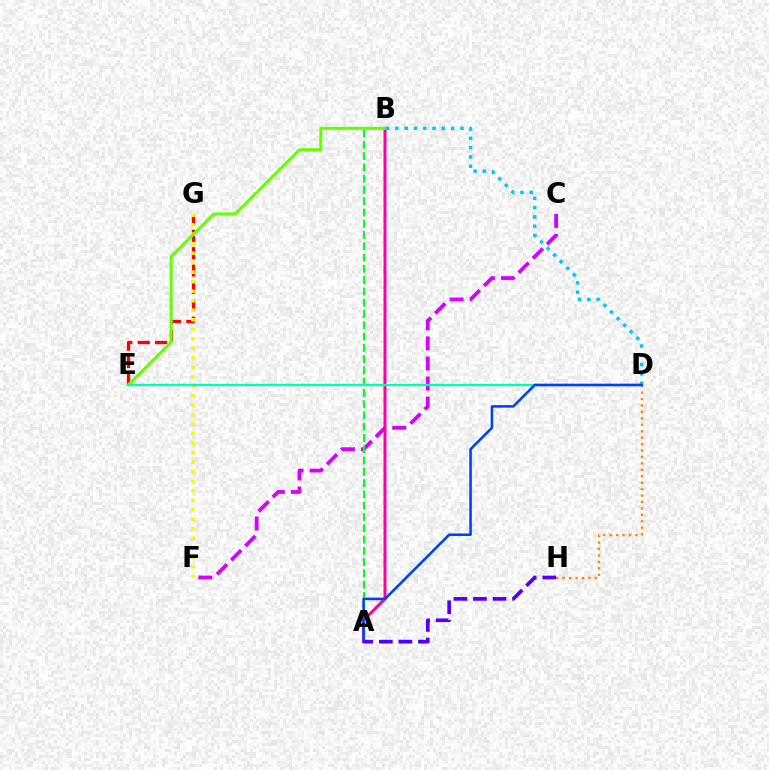{('C', 'F'): [{'color': '#d600ff', 'line_style': 'dashed', 'thickness': 2.73}], ('E', 'G'): [{'color': '#ff0000', 'line_style': 'dashed', 'thickness': 2.36}], ('F', 'G'): [{'color': '#eeff00', 'line_style': 'dotted', 'thickness': 2.58}], ('A', 'B'): [{'color': '#ff00a0', 'line_style': 'solid', 'thickness': 2.15}, {'color': '#00ff27', 'line_style': 'dashed', 'thickness': 1.53}], ('D', 'H'): [{'color': '#ff8800', 'line_style': 'dotted', 'thickness': 1.75}], ('B', 'E'): [{'color': '#66ff00', 'line_style': 'solid', 'thickness': 2.15}], ('D', 'E'): [{'color': '#00ffaf', 'line_style': 'solid', 'thickness': 1.63}], ('B', 'D'): [{'color': '#00c7ff', 'line_style': 'dotted', 'thickness': 2.53}], ('A', 'D'): [{'color': '#003fff', 'line_style': 'solid', 'thickness': 1.84}], ('A', 'H'): [{'color': '#4f00ff', 'line_style': 'dashed', 'thickness': 2.66}]}